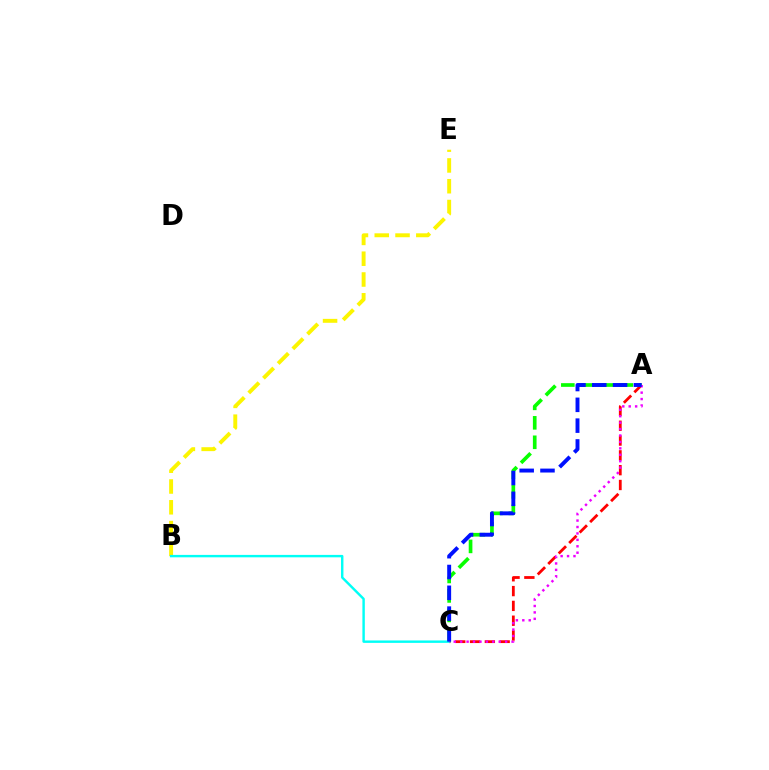{('B', 'E'): [{'color': '#fcf500', 'line_style': 'dashed', 'thickness': 2.82}], ('A', 'C'): [{'color': '#ff0000', 'line_style': 'dashed', 'thickness': 2.01}, {'color': '#08ff00', 'line_style': 'dashed', 'thickness': 2.64}, {'color': '#ee00ff', 'line_style': 'dotted', 'thickness': 1.75}, {'color': '#0010ff', 'line_style': 'dashed', 'thickness': 2.83}], ('B', 'C'): [{'color': '#00fff6', 'line_style': 'solid', 'thickness': 1.74}]}